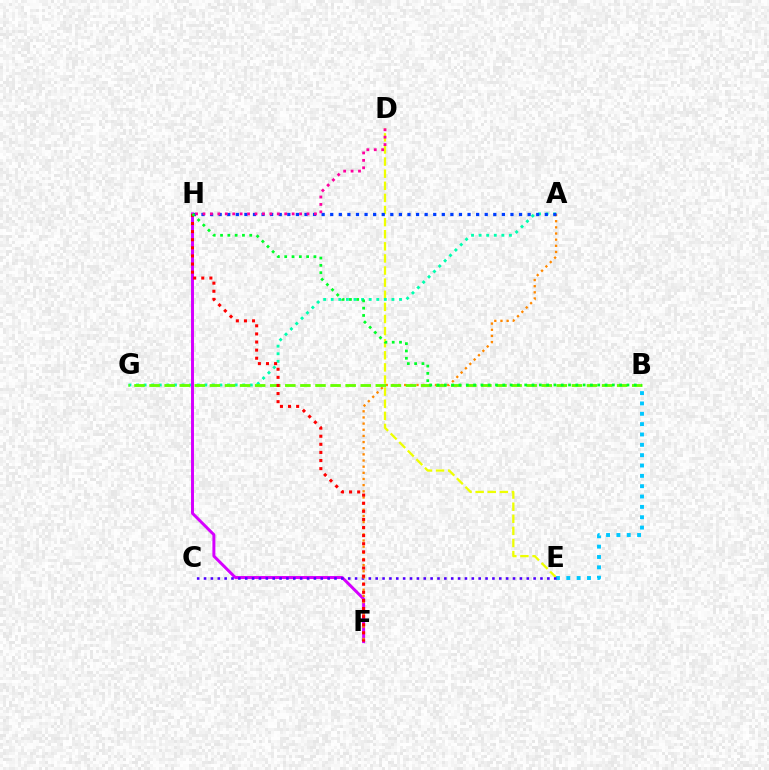{('D', 'E'): [{'color': '#eeff00', 'line_style': 'dashed', 'thickness': 1.64}], ('A', 'G'): [{'color': '#00ffaf', 'line_style': 'dotted', 'thickness': 2.06}], ('F', 'H'): [{'color': '#d600ff', 'line_style': 'solid', 'thickness': 2.13}, {'color': '#ff0000', 'line_style': 'dotted', 'thickness': 2.2}], ('B', 'E'): [{'color': '#00c7ff', 'line_style': 'dotted', 'thickness': 2.81}], ('C', 'E'): [{'color': '#4f00ff', 'line_style': 'dotted', 'thickness': 1.87}], ('A', 'F'): [{'color': '#ff8800', 'line_style': 'dotted', 'thickness': 1.67}], ('B', 'G'): [{'color': '#66ff00', 'line_style': 'dashed', 'thickness': 2.05}], ('A', 'H'): [{'color': '#003fff', 'line_style': 'dotted', 'thickness': 2.33}], ('D', 'H'): [{'color': '#ff00a0', 'line_style': 'dotted', 'thickness': 2.02}], ('B', 'H'): [{'color': '#00ff27', 'line_style': 'dotted', 'thickness': 1.98}]}